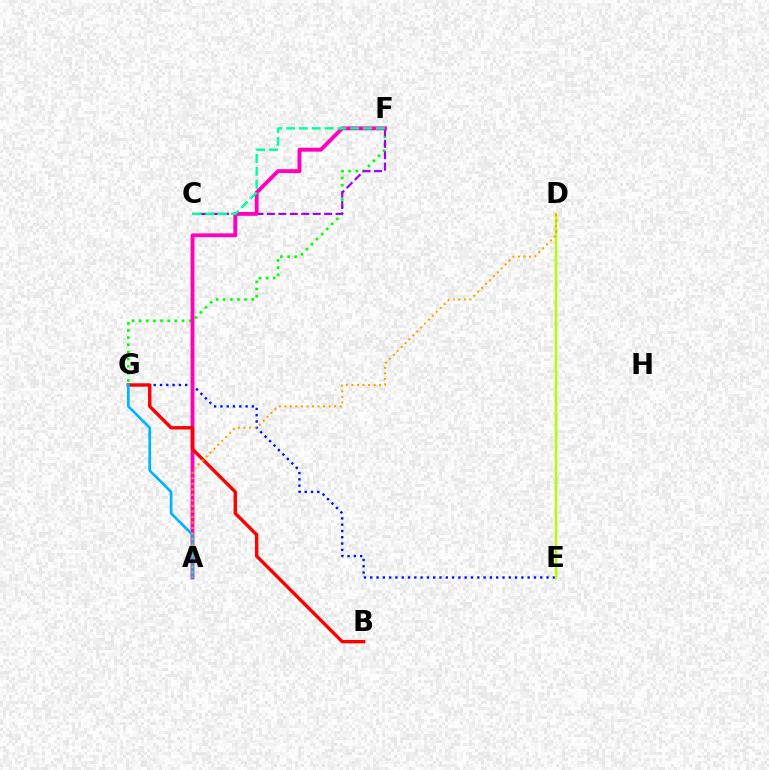{('E', 'G'): [{'color': '#0010ff', 'line_style': 'dotted', 'thickness': 1.71}], ('F', 'G'): [{'color': '#08ff00', 'line_style': 'dotted', 'thickness': 1.94}], ('C', 'F'): [{'color': '#9b00ff', 'line_style': 'dashed', 'thickness': 1.55}, {'color': '#00ff9d', 'line_style': 'dashed', 'thickness': 1.74}], ('A', 'F'): [{'color': '#ff00bd', 'line_style': 'solid', 'thickness': 2.78}], ('B', 'G'): [{'color': '#ff0000', 'line_style': 'solid', 'thickness': 2.44}], ('A', 'G'): [{'color': '#00b5ff', 'line_style': 'solid', 'thickness': 1.93}], ('D', 'E'): [{'color': '#b3ff00', 'line_style': 'solid', 'thickness': 1.75}], ('A', 'D'): [{'color': '#ffa500', 'line_style': 'dotted', 'thickness': 1.5}]}